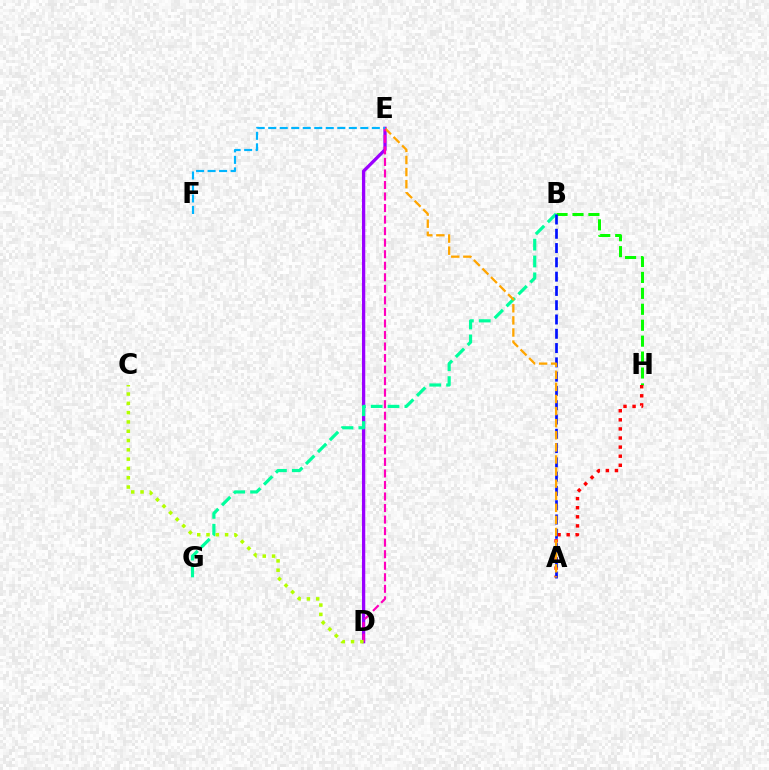{('D', 'E'): [{'color': '#9b00ff', 'line_style': 'solid', 'thickness': 2.36}, {'color': '#ff00bd', 'line_style': 'dashed', 'thickness': 1.57}], ('B', 'G'): [{'color': '#00ff9d', 'line_style': 'dashed', 'thickness': 2.29}], ('B', 'H'): [{'color': '#08ff00', 'line_style': 'dashed', 'thickness': 2.16}], ('A', 'H'): [{'color': '#ff0000', 'line_style': 'dotted', 'thickness': 2.47}], ('A', 'B'): [{'color': '#0010ff', 'line_style': 'dashed', 'thickness': 1.94}], ('A', 'E'): [{'color': '#ffa500', 'line_style': 'dashed', 'thickness': 1.64}], ('E', 'F'): [{'color': '#00b5ff', 'line_style': 'dashed', 'thickness': 1.56}], ('C', 'D'): [{'color': '#b3ff00', 'line_style': 'dotted', 'thickness': 2.53}]}